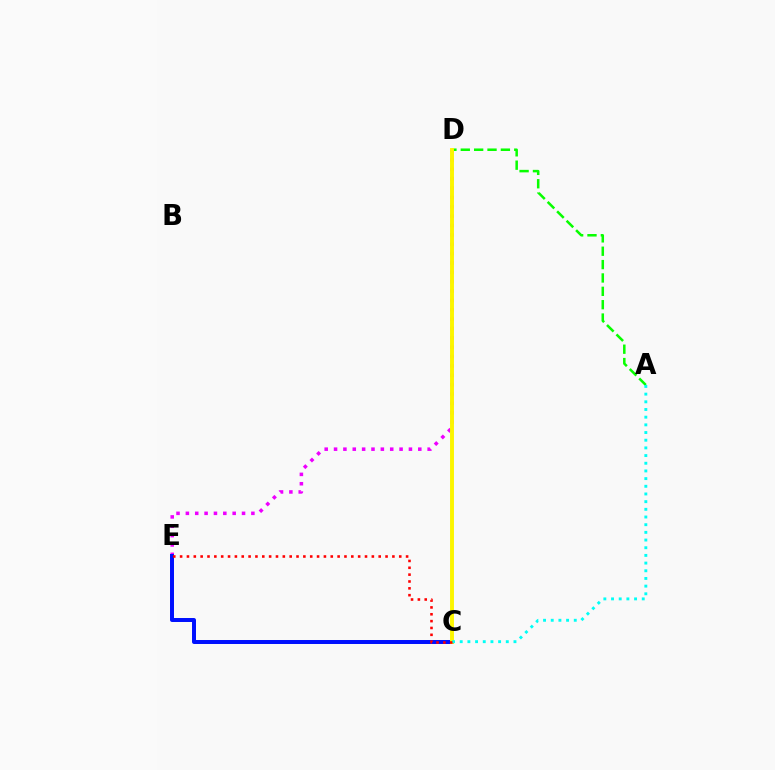{('D', 'E'): [{'color': '#ee00ff', 'line_style': 'dotted', 'thickness': 2.54}], ('A', 'D'): [{'color': '#08ff00', 'line_style': 'dashed', 'thickness': 1.82}], ('C', 'E'): [{'color': '#0010ff', 'line_style': 'solid', 'thickness': 2.87}, {'color': '#ff0000', 'line_style': 'dotted', 'thickness': 1.86}], ('C', 'D'): [{'color': '#fcf500', 'line_style': 'solid', 'thickness': 2.82}], ('A', 'C'): [{'color': '#00fff6', 'line_style': 'dotted', 'thickness': 2.09}]}